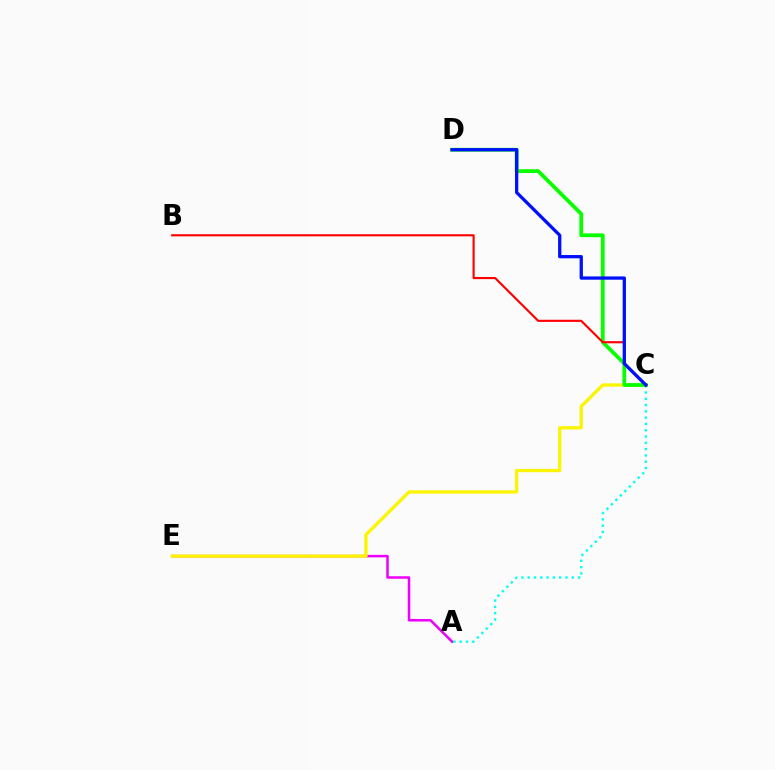{('A', 'E'): [{'color': '#ee00ff', 'line_style': 'solid', 'thickness': 1.81}], ('A', 'C'): [{'color': '#00fff6', 'line_style': 'dotted', 'thickness': 1.71}], ('C', 'E'): [{'color': '#fcf500', 'line_style': 'solid', 'thickness': 2.37}], ('C', 'D'): [{'color': '#08ff00', 'line_style': 'solid', 'thickness': 2.72}, {'color': '#0010ff', 'line_style': 'solid', 'thickness': 2.36}], ('B', 'C'): [{'color': '#ff0000', 'line_style': 'solid', 'thickness': 1.54}]}